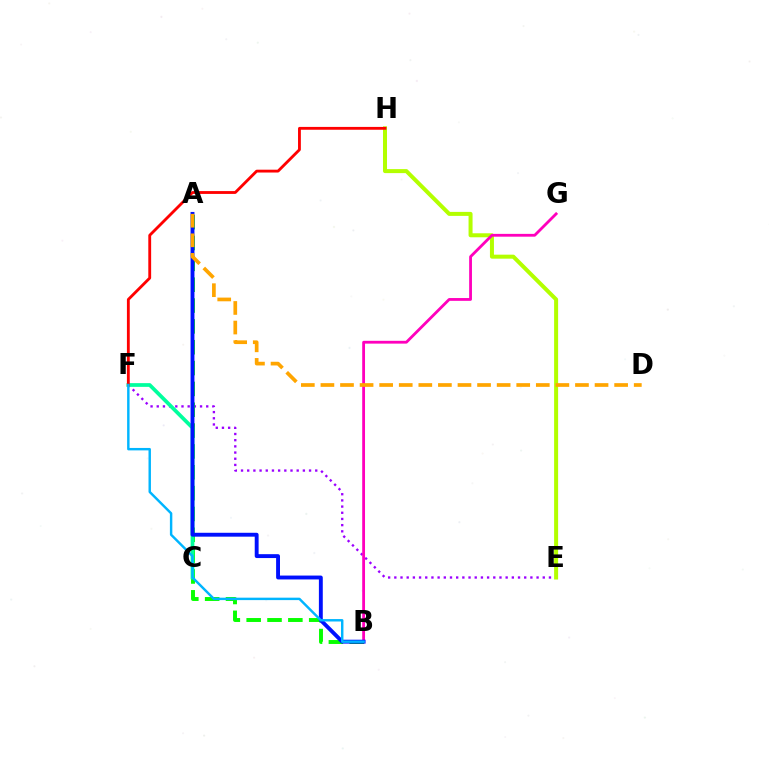{('E', 'F'): [{'color': '#9b00ff', 'line_style': 'dotted', 'thickness': 1.68}], ('A', 'B'): [{'color': '#08ff00', 'line_style': 'dashed', 'thickness': 2.83}, {'color': '#0010ff', 'line_style': 'solid', 'thickness': 2.8}], ('E', 'H'): [{'color': '#b3ff00', 'line_style': 'solid', 'thickness': 2.88}], ('C', 'F'): [{'color': '#00ff9d', 'line_style': 'solid', 'thickness': 2.68}], ('F', 'H'): [{'color': '#ff0000', 'line_style': 'solid', 'thickness': 2.04}], ('B', 'G'): [{'color': '#ff00bd', 'line_style': 'solid', 'thickness': 2.02}], ('B', 'F'): [{'color': '#00b5ff', 'line_style': 'solid', 'thickness': 1.75}], ('A', 'D'): [{'color': '#ffa500', 'line_style': 'dashed', 'thickness': 2.66}]}